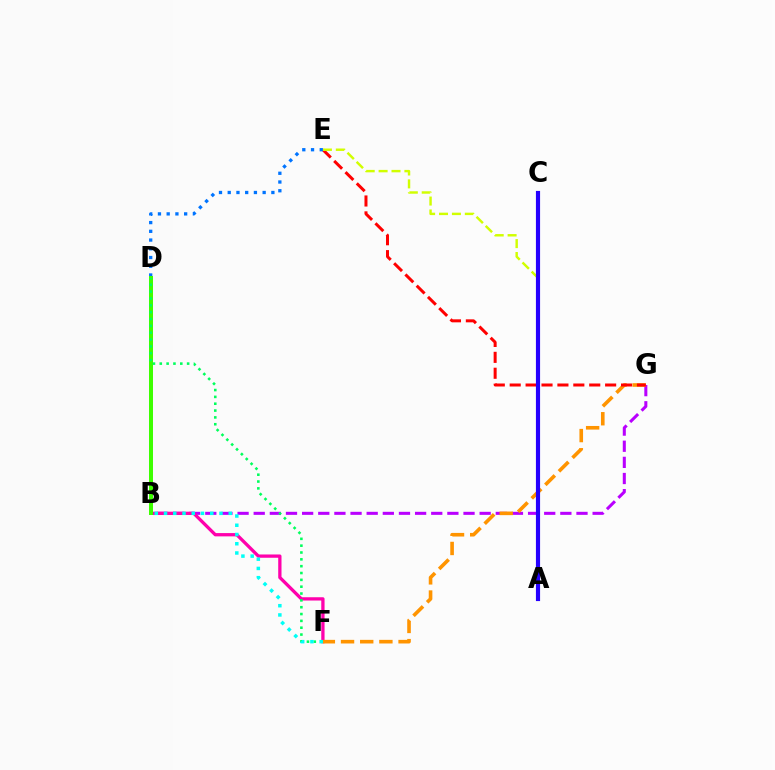{('B', 'G'): [{'color': '#b900ff', 'line_style': 'dashed', 'thickness': 2.19}], ('B', 'F'): [{'color': '#ff00ac', 'line_style': 'solid', 'thickness': 2.37}, {'color': '#00fff6', 'line_style': 'dotted', 'thickness': 2.51}], ('F', 'G'): [{'color': '#ff9400', 'line_style': 'dashed', 'thickness': 2.61}], ('E', 'G'): [{'color': '#ff0000', 'line_style': 'dashed', 'thickness': 2.16}], ('A', 'E'): [{'color': '#d1ff00', 'line_style': 'dashed', 'thickness': 1.75}], ('D', 'E'): [{'color': '#0074ff', 'line_style': 'dotted', 'thickness': 2.37}], ('B', 'D'): [{'color': '#3dff00', 'line_style': 'solid', 'thickness': 2.87}], ('D', 'F'): [{'color': '#00ff5c', 'line_style': 'dotted', 'thickness': 1.86}], ('A', 'C'): [{'color': '#2500ff', 'line_style': 'solid', 'thickness': 2.99}]}